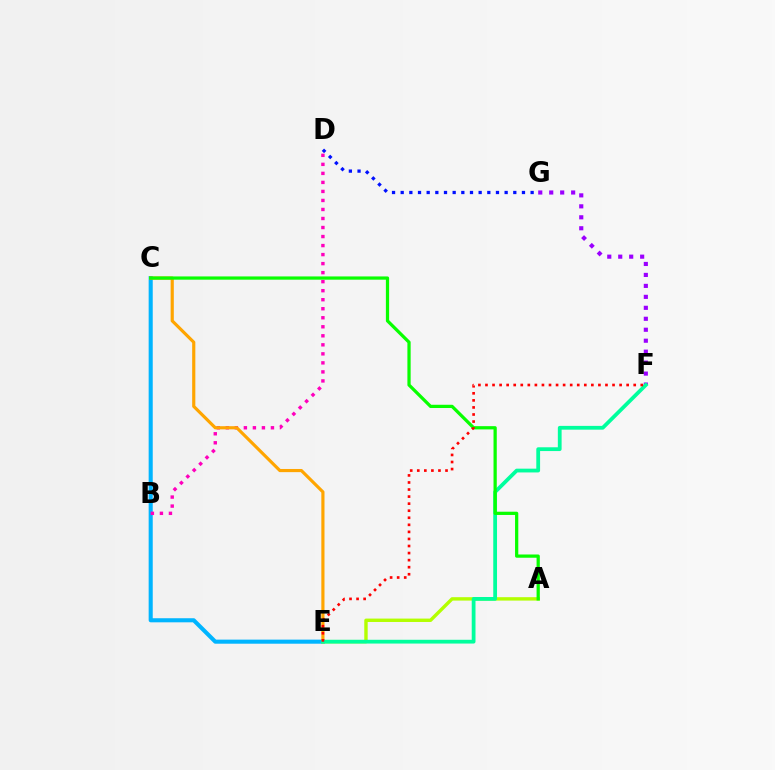{('D', 'G'): [{'color': '#0010ff', 'line_style': 'dotted', 'thickness': 2.35}], ('C', 'E'): [{'color': '#00b5ff', 'line_style': 'solid', 'thickness': 2.94}, {'color': '#ffa500', 'line_style': 'solid', 'thickness': 2.28}], ('F', 'G'): [{'color': '#9b00ff', 'line_style': 'dotted', 'thickness': 2.98}], ('A', 'E'): [{'color': '#b3ff00', 'line_style': 'solid', 'thickness': 2.45}], ('B', 'D'): [{'color': '#ff00bd', 'line_style': 'dotted', 'thickness': 2.45}], ('E', 'F'): [{'color': '#00ff9d', 'line_style': 'solid', 'thickness': 2.72}, {'color': '#ff0000', 'line_style': 'dotted', 'thickness': 1.92}], ('A', 'C'): [{'color': '#08ff00', 'line_style': 'solid', 'thickness': 2.34}]}